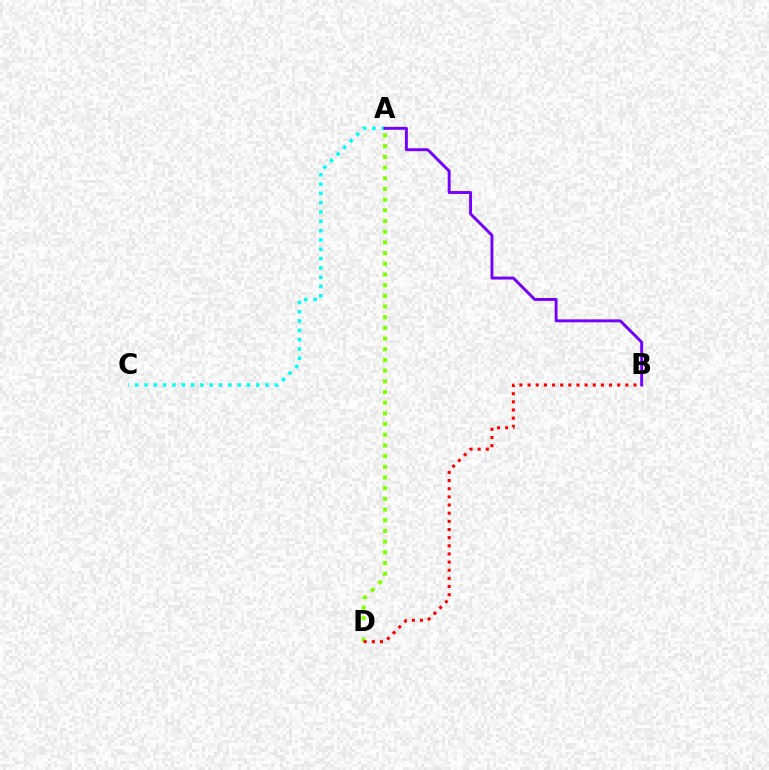{('A', 'D'): [{'color': '#84ff00', 'line_style': 'dotted', 'thickness': 2.9}], ('A', 'C'): [{'color': '#00fff6', 'line_style': 'dotted', 'thickness': 2.53}], ('B', 'D'): [{'color': '#ff0000', 'line_style': 'dotted', 'thickness': 2.21}], ('A', 'B'): [{'color': '#7200ff', 'line_style': 'solid', 'thickness': 2.1}]}